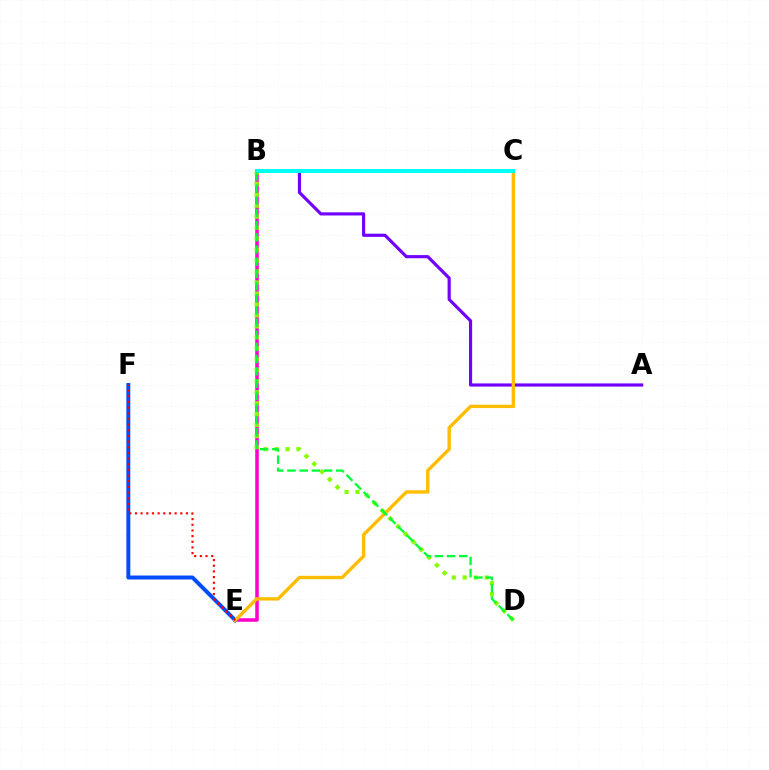{('B', 'E'): [{'color': '#ff00cf', 'line_style': 'solid', 'thickness': 2.54}], ('E', 'F'): [{'color': '#004bff', 'line_style': 'solid', 'thickness': 2.84}, {'color': '#ff0000', 'line_style': 'dotted', 'thickness': 1.54}], ('A', 'B'): [{'color': '#7200ff', 'line_style': 'solid', 'thickness': 2.28}], ('B', 'D'): [{'color': '#84ff00', 'line_style': 'dotted', 'thickness': 2.98}, {'color': '#00ff39', 'line_style': 'dashed', 'thickness': 1.66}], ('C', 'E'): [{'color': '#ffbd00', 'line_style': 'solid', 'thickness': 2.43}], ('B', 'C'): [{'color': '#00fff6', 'line_style': 'solid', 'thickness': 2.86}]}